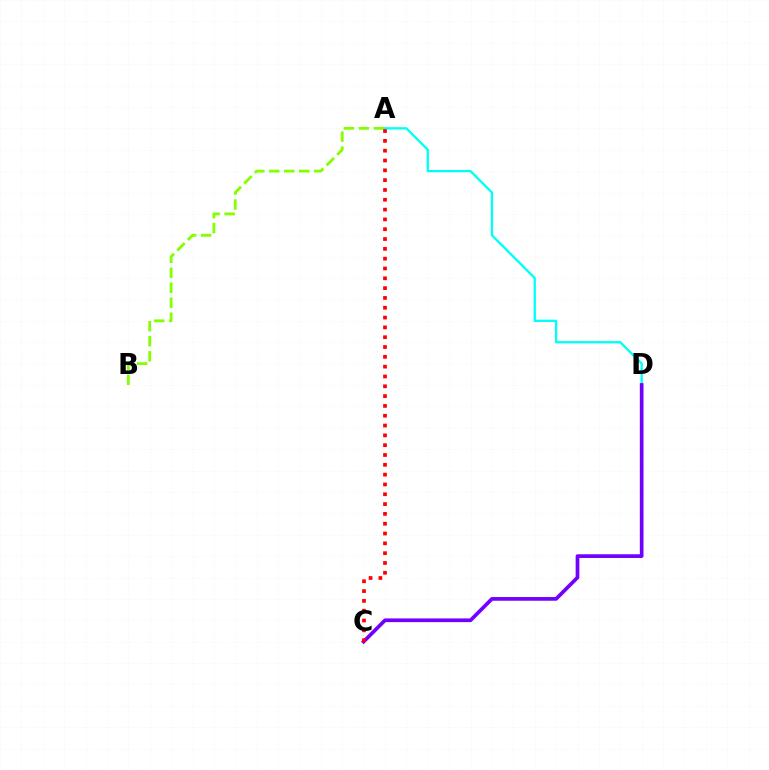{('A', 'D'): [{'color': '#00fff6', 'line_style': 'solid', 'thickness': 1.67}], ('C', 'D'): [{'color': '#7200ff', 'line_style': 'solid', 'thickness': 2.67}], ('A', 'B'): [{'color': '#84ff00', 'line_style': 'dashed', 'thickness': 2.04}], ('A', 'C'): [{'color': '#ff0000', 'line_style': 'dotted', 'thickness': 2.67}]}